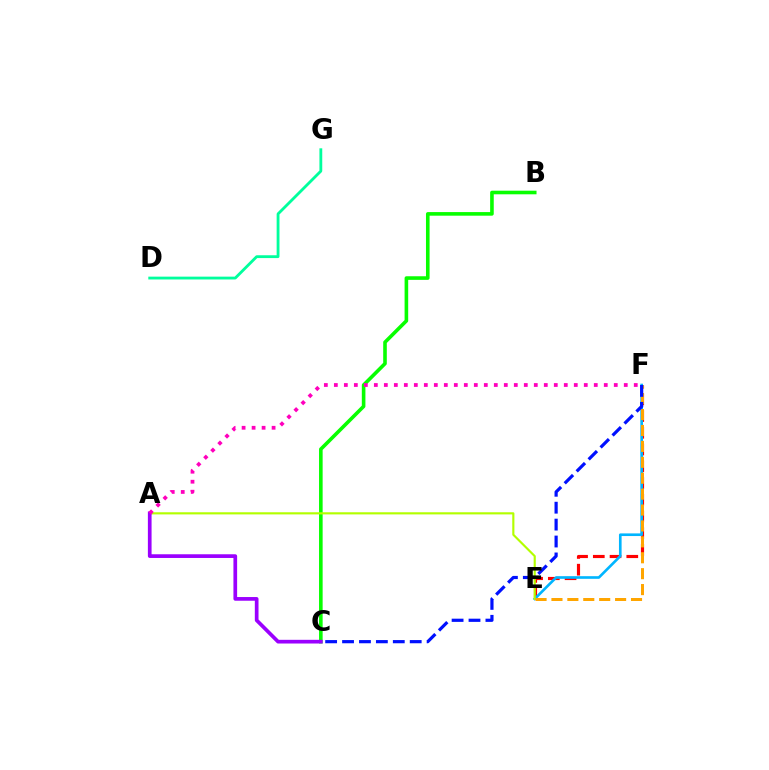{('E', 'F'): [{'color': '#ff0000', 'line_style': 'dashed', 'thickness': 2.27}, {'color': '#00b5ff', 'line_style': 'solid', 'thickness': 1.9}, {'color': '#ffa500', 'line_style': 'dashed', 'thickness': 2.16}], ('B', 'C'): [{'color': '#08ff00', 'line_style': 'solid', 'thickness': 2.6}], ('A', 'E'): [{'color': '#b3ff00', 'line_style': 'solid', 'thickness': 1.54}], ('D', 'G'): [{'color': '#00ff9d', 'line_style': 'solid', 'thickness': 2.03}], ('A', 'C'): [{'color': '#9b00ff', 'line_style': 'solid', 'thickness': 2.66}], ('A', 'F'): [{'color': '#ff00bd', 'line_style': 'dotted', 'thickness': 2.72}], ('C', 'F'): [{'color': '#0010ff', 'line_style': 'dashed', 'thickness': 2.3}]}